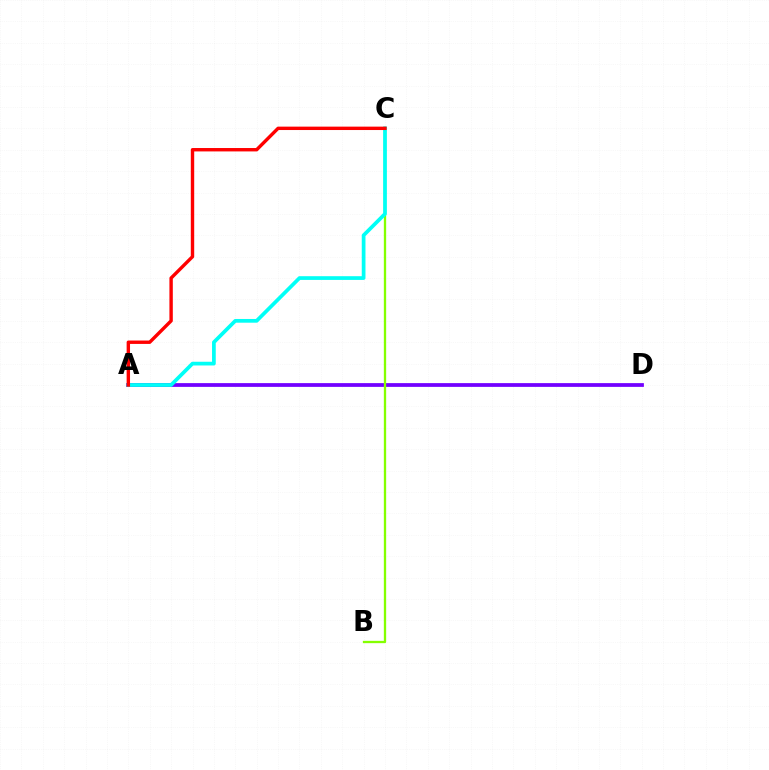{('A', 'D'): [{'color': '#7200ff', 'line_style': 'solid', 'thickness': 2.71}], ('B', 'C'): [{'color': '#84ff00', 'line_style': 'solid', 'thickness': 1.66}], ('A', 'C'): [{'color': '#00fff6', 'line_style': 'solid', 'thickness': 2.68}, {'color': '#ff0000', 'line_style': 'solid', 'thickness': 2.45}]}